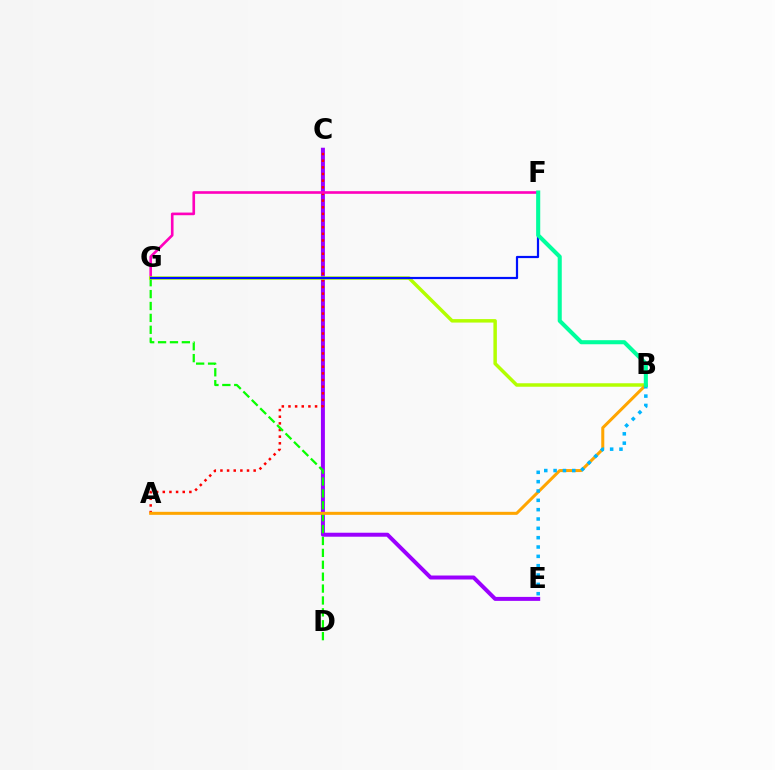{('C', 'E'): [{'color': '#9b00ff', 'line_style': 'solid', 'thickness': 2.86}], ('A', 'C'): [{'color': '#ff0000', 'line_style': 'dotted', 'thickness': 1.81}], ('F', 'G'): [{'color': '#ff00bd', 'line_style': 'solid', 'thickness': 1.9}, {'color': '#0010ff', 'line_style': 'solid', 'thickness': 1.59}], ('D', 'G'): [{'color': '#08ff00', 'line_style': 'dashed', 'thickness': 1.62}], ('B', 'G'): [{'color': '#b3ff00', 'line_style': 'solid', 'thickness': 2.5}], ('A', 'B'): [{'color': '#ffa500', 'line_style': 'solid', 'thickness': 2.18}], ('B', 'E'): [{'color': '#00b5ff', 'line_style': 'dotted', 'thickness': 2.54}], ('B', 'F'): [{'color': '#00ff9d', 'line_style': 'solid', 'thickness': 2.93}]}